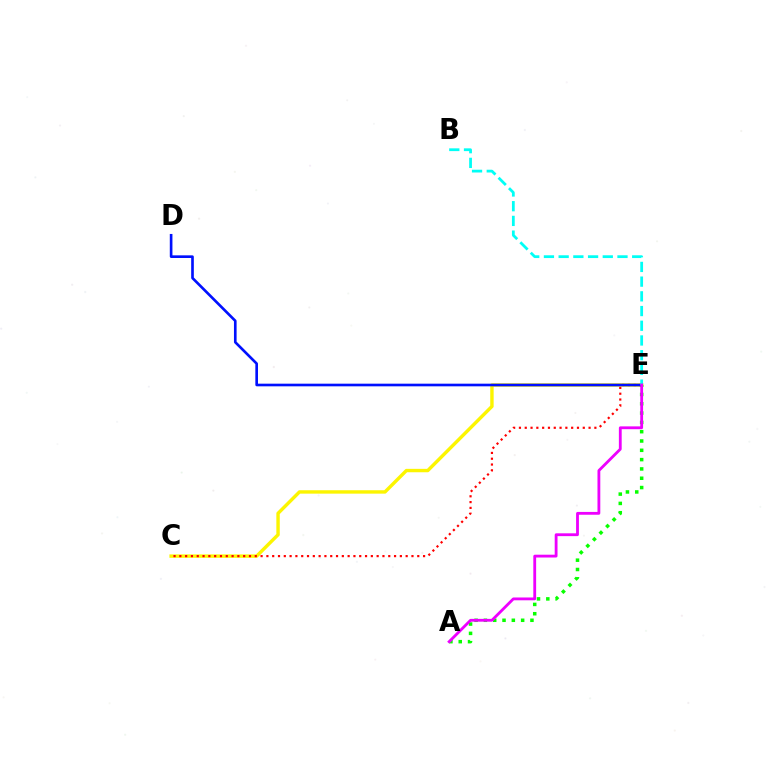{('C', 'E'): [{'color': '#fcf500', 'line_style': 'solid', 'thickness': 2.45}, {'color': '#ff0000', 'line_style': 'dotted', 'thickness': 1.58}], ('A', 'E'): [{'color': '#08ff00', 'line_style': 'dotted', 'thickness': 2.53}, {'color': '#ee00ff', 'line_style': 'solid', 'thickness': 2.03}], ('D', 'E'): [{'color': '#0010ff', 'line_style': 'solid', 'thickness': 1.9}], ('B', 'E'): [{'color': '#00fff6', 'line_style': 'dashed', 'thickness': 2.0}]}